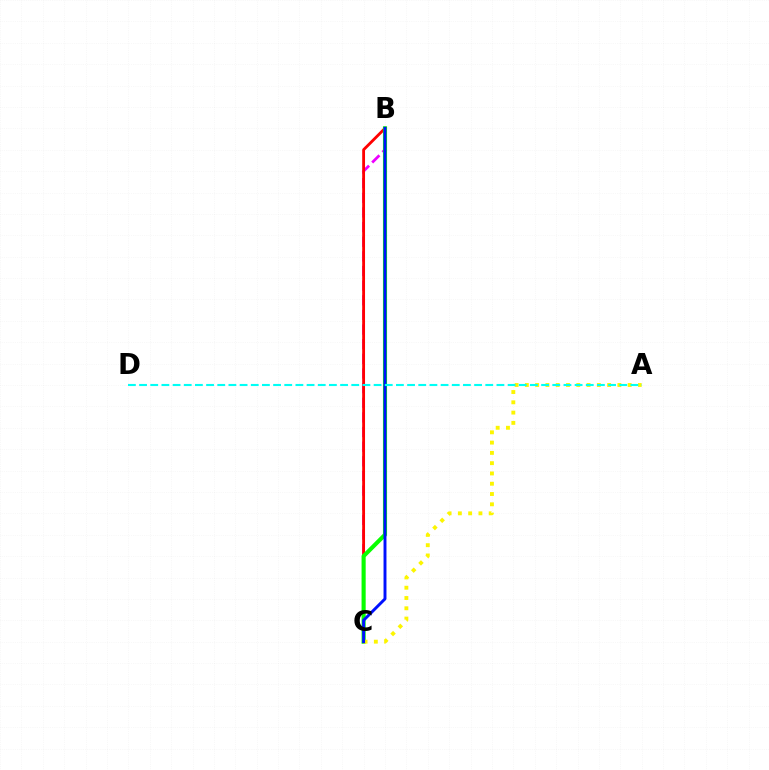{('B', 'C'): [{'color': '#ee00ff', 'line_style': 'dashed', 'thickness': 1.99}, {'color': '#ff0000', 'line_style': 'solid', 'thickness': 2.04}, {'color': '#08ff00', 'line_style': 'solid', 'thickness': 2.96}, {'color': '#0010ff', 'line_style': 'solid', 'thickness': 2.11}], ('A', 'C'): [{'color': '#fcf500', 'line_style': 'dotted', 'thickness': 2.79}], ('A', 'D'): [{'color': '#00fff6', 'line_style': 'dashed', 'thickness': 1.52}]}